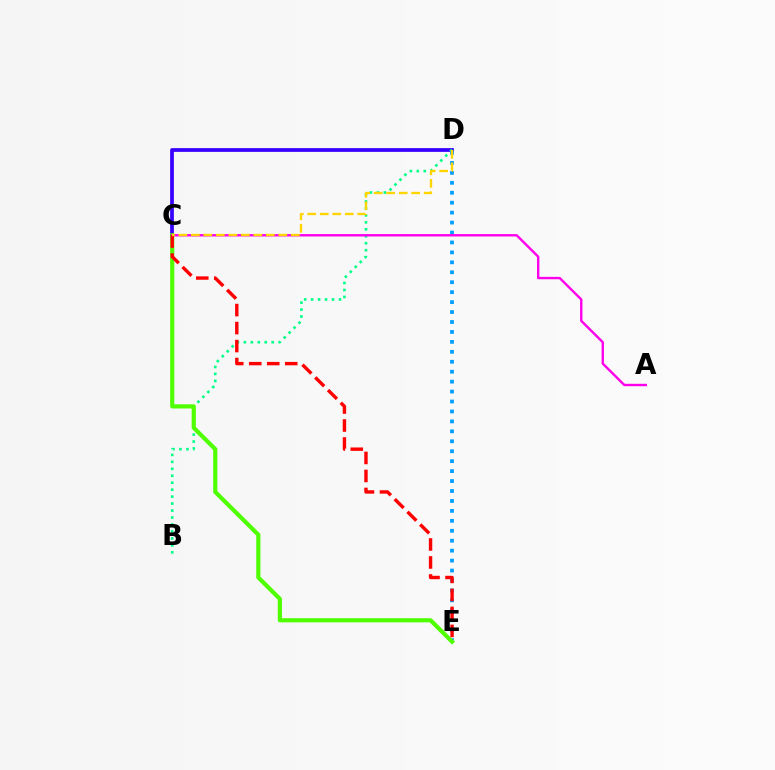{('C', 'D'): [{'color': '#3700ff', 'line_style': 'solid', 'thickness': 2.69}, {'color': '#ffd500', 'line_style': 'dashed', 'thickness': 1.7}], ('B', 'D'): [{'color': '#00ff86', 'line_style': 'dotted', 'thickness': 1.89}], ('D', 'E'): [{'color': '#009eff', 'line_style': 'dotted', 'thickness': 2.7}], ('C', 'E'): [{'color': '#4fff00', 'line_style': 'solid', 'thickness': 3.0}, {'color': '#ff0000', 'line_style': 'dashed', 'thickness': 2.44}], ('A', 'C'): [{'color': '#ff00ed', 'line_style': 'solid', 'thickness': 1.72}]}